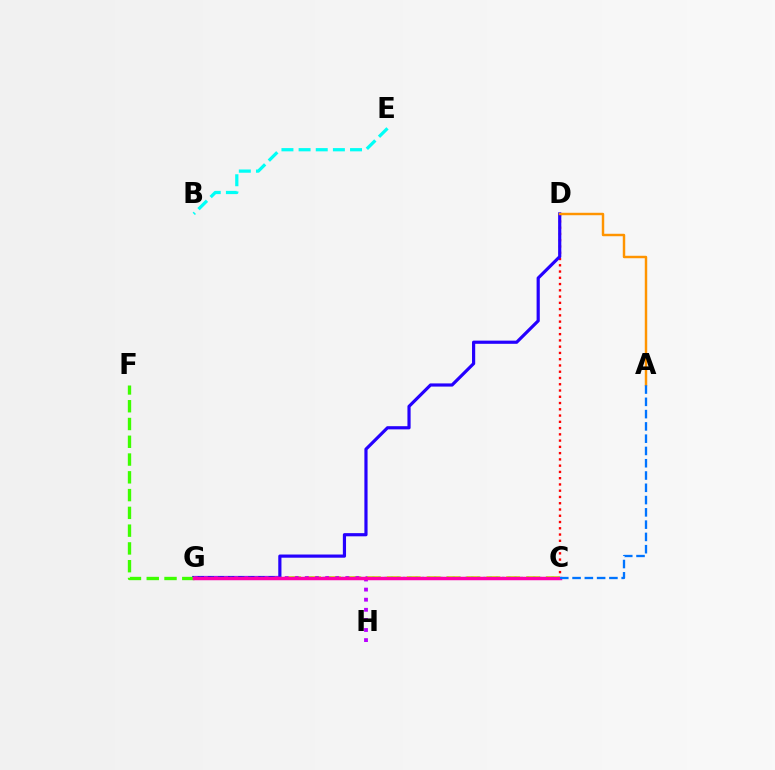{('C', 'D'): [{'color': '#ff0000', 'line_style': 'dotted', 'thickness': 1.7}], ('C', 'G'): [{'color': '#d1ff00', 'line_style': 'dashed', 'thickness': 2.71}, {'color': '#00ff5c', 'line_style': 'dotted', 'thickness': 1.68}, {'color': '#ff00ac', 'line_style': 'solid', 'thickness': 2.5}], ('D', 'G'): [{'color': '#2500ff', 'line_style': 'solid', 'thickness': 2.29}], ('G', 'H'): [{'color': '#b900ff', 'line_style': 'dotted', 'thickness': 2.74}], ('F', 'G'): [{'color': '#3dff00', 'line_style': 'dashed', 'thickness': 2.41}], ('A', 'D'): [{'color': '#ff9400', 'line_style': 'solid', 'thickness': 1.76}], ('B', 'E'): [{'color': '#00fff6', 'line_style': 'dashed', 'thickness': 2.33}], ('A', 'C'): [{'color': '#0074ff', 'line_style': 'dashed', 'thickness': 1.67}]}